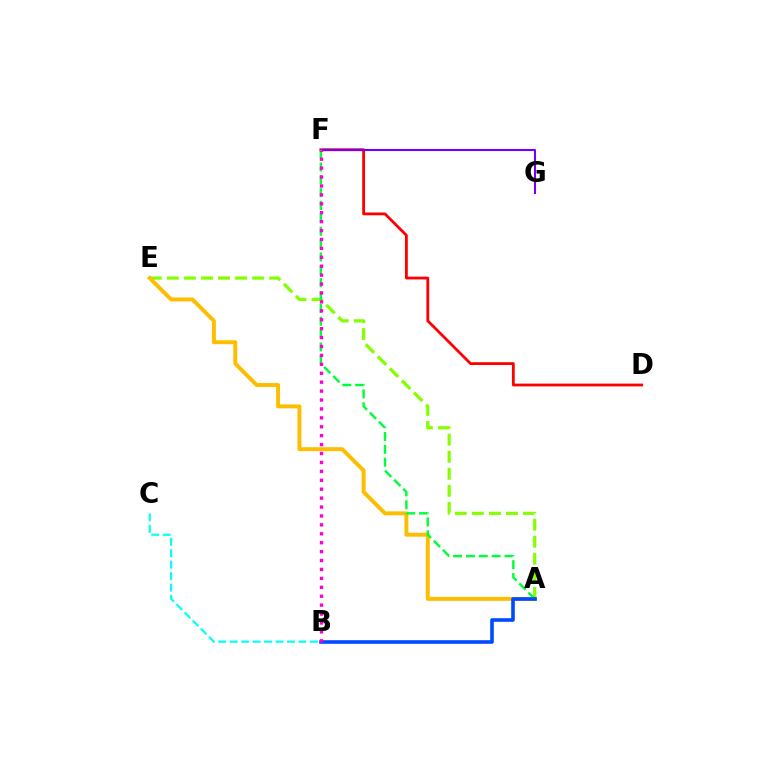{('D', 'F'): [{'color': '#ff0000', 'line_style': 'solid', 'thickness': 2.01}], ('F', 'G'): [{'color': '#7200ff', 'line_style': 'solid', 'thickness': 1.5}], ('A', 'E'): [{'color': '#84ff00', 'line_style': 'dashed', 'thickness': 2.32}, {'color': '#ffbd00', 'line_style': 'solid', 'thickness': 2.84}], ('A', 'F'): [{'color': '#00ff39', 'line_style': 'dashed', 'thickness': 1.75}], ('B', 'C'): [{'color': '#00fff6', 'line_style': 'dashed', 'thickness': 1.56}], ('A', 'B'): [{'color': '#004bff', 'line_style': 'solid', 'thickness': 2.61}], ('B', 'F'): [{'color': '#ff00cf', 'line_style': 'dotted', 'thickness': 2.42}]}